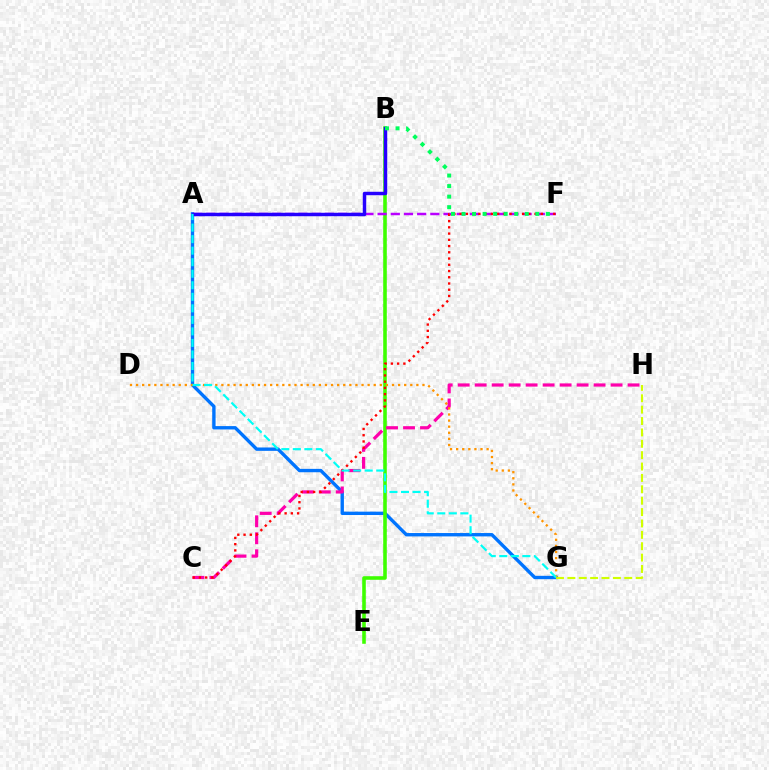{('A', 'G'): [{'color': '#0074ff', 'line_style': 'solid', 'thickness': 2.43}, {'color': '#00fff6', 'line_style': 'dashed', 'thickness': 1.57}], ('B', 'E'): [{'color': '#3dff00', 'line_style': 'solid', 'thickness': 2.58}], ('C', 'H'): [{'color': '#ff00ac', 'line_style': 'dashed', 'thickness': 2.31}], ('A', 'F'): [{'color': '#b900ff', 'line_style': 'dashed', 'thickness': 1.79}], ('G', 'H'): [{'color': '#d1ff00', 'line_style': 'dashed', 'thickness': 1.55}], ('D', 'G'): [{'color': '#ff9400', 'line_style': 'dotted', 'thickness': 1.66}], ('A', 'B'): [{'color': '#2500ff', 'line_style': 'solid', 'thickness': 2.49}], ('C', 'F'): [{'color': '#ff0000', 'line_style': 'dotted', 'thickness': 1.7}], ('B', 'F'): [{'color': '#00ff5c', 'line_style': 'dotted', 'thickness': 2.86}]}